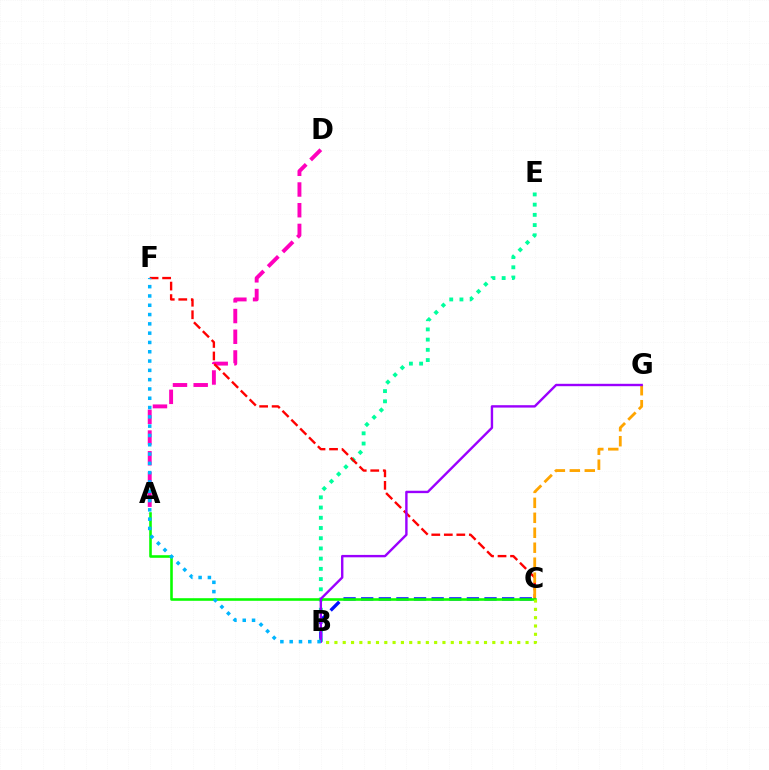{('B', 'C'): [{'color': '#0010ff', 'line_style': 'dashed', 'thickness': 2.39}, {'color': '#b3ff00', 'line_style': 'dotted', 'thickness': 2.26}], ('B', 'E'): [{'color': '#00ff9d', 'line_style': 'dotted', 'thickness': 2.78}], ('A', 'D'): [{'color': '#ff00bd', 'line_style': 'dashed', 'thickness': 2.81}], ('C', 'F'): [{'color': '#ff0000', 'line_style': 'dashed', 'thickness': 1.7}], ('C', 'G'): [{'color': '#ffa500', 'line_style': 'dashed', 'thickness': 2.03}], ('A', 'C'): [{'color': '#08ff00', 'line_style': 'solid', 'thickness': 1.87}], ('B', 'G'): [{'color': '#9b00ff', 'line_style': 'solid', 'thickness': 1.72}], ('B', 'F'): [{'color': '#00b5ff', 'line_style': 'dotted', 'thickness': 2.53}]}